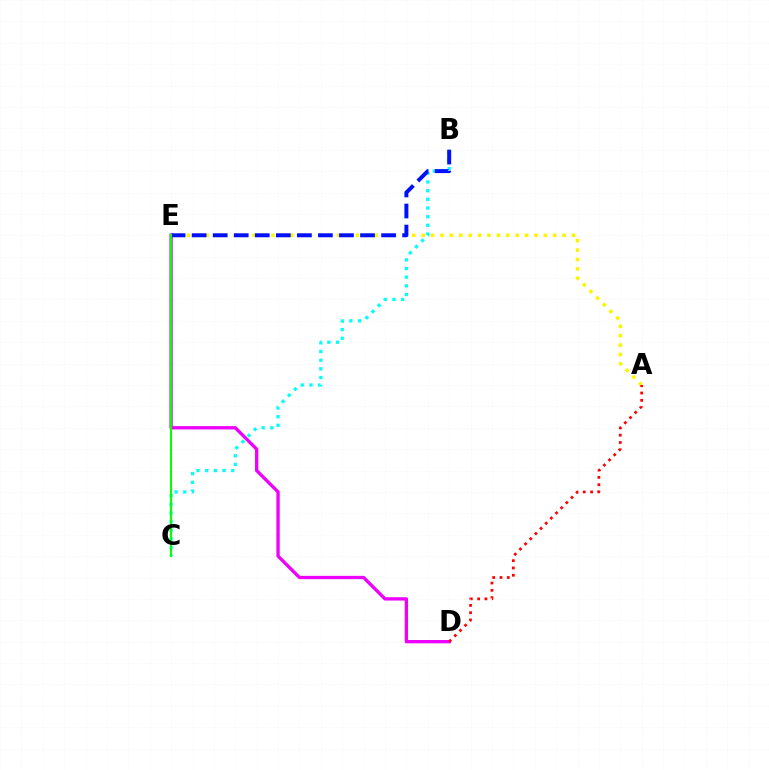{('D', 'E'): [{'color': '#ee00ff', 'line_style': 'solid', 'thickness': 2.39}], ('A', 'E'): [{'color': '#fcf500', 'line_style': 'dotted', 'thickness': 2.55}], ('B', 'C'): [{'color': '#00fff6', 'line_style': 'dotted', 'thickness': 2.36}], ('A', 'D'): [{'color': '#ff0000', 'line_style': 'dotted', 'thickness': 1.98}], ('B', 'E'): [{'color': '#0010ff', 'line_style': 'dashed', 'thickness': 2.86}], ('C', 'E'): [{'color': '#08ff00', 'line_style': 'solid', 'thickness': 1.51}]}